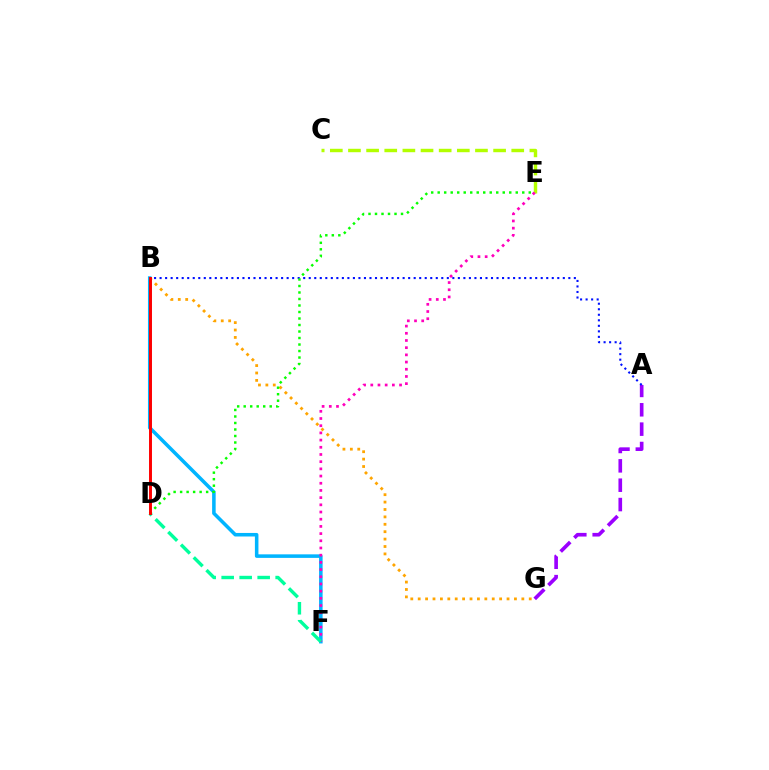{('B', 'G'): [{'color': '#ffa500', 'line_style': 'dotted', 'thickness': 2.01}], ('A', 'G'): [{'color': '#9b00ff', 'line_style': 'dashed', 'thickness': 2.63}], ('B', 'F'): [{'color': '#00b5ff', 'line_style': 'solid', 'thickness': 2.55}], ('C', 'E'): [{'color': '#b3ff00', 'line_style': 'dashed', 'thickness': 2.46}], ('A', 'B'): [{'color': '#0010ff', 'line_style': 'dotted', 'thickness': 1.5}], ('E', 'F'): [{'color': '#ff00bd', 'line_style': 'dotted', 'thickness': 1.95}], ('D', 'F'): [{'color': '#00ff9d', 'line_style': 'dashed', 'thickness': 2.44}], ('D', 'E'): [{'color': '#08ff00', 'line_style': 'dotted', 'thickness': 1.77}], ('B', 'D'): [{'color': '#ff0000', 'line_style': 'solid', 'thickness': 2.12}]}